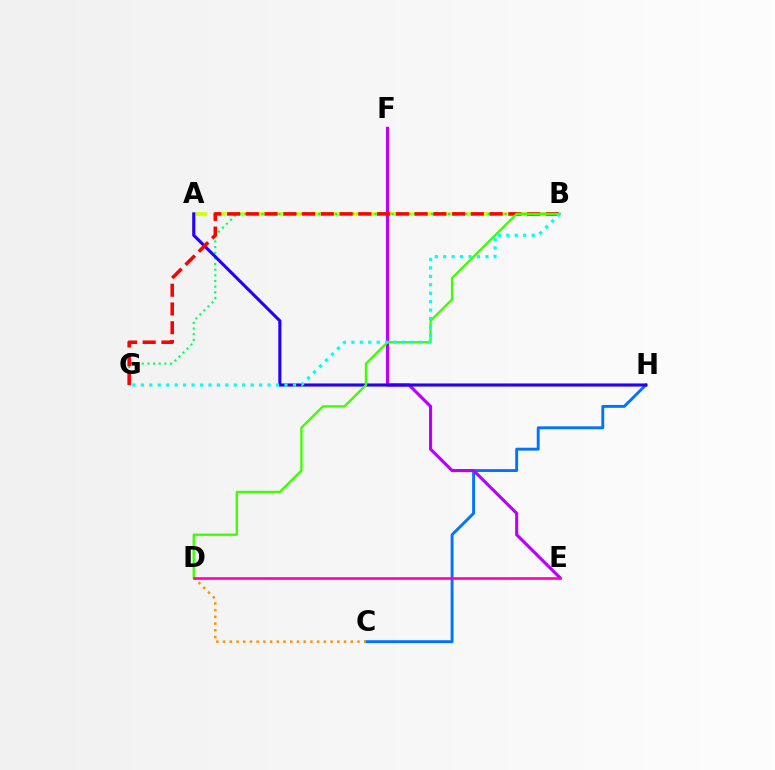{('A', 'B'): [{'color': '#d1ff00', 'line_style': 'dashed', 'thickness': 2.61}], ('B', 'G'): [{'color': '#00ff5c', 'line_style': 'dotted', 'thickness': 1.54}, {'color': '#ff0000', 'line_style': 'dashed', 'thickness': 2.55}, {'color': '#00fff6', 'line_style': 'dotted', 'thickness': 2.3}], ('C', 'H'): [{'color': '#0074ff', 'line_style': 'solid', 'thickness': 2.08}], ('E', 'F'): [{'color': '#b900ff', 'line_style': 'solid', 'thickness': 2.23}], ('A', 'H'): [{'color': '#2500ff', 'line_style': 'solid', 'thickness': 2.24}], ('B', 'D'): [{'color': '#3dff00', 'line_style': 'solid', 'thickness': 1.68}], ('C', 'D'): [{'color': '#ff9400', 'line_style': 'dotted', 'thickness': 1.83}], ('D', 'E'): [{'color': '#ff00ac', 'line_style': 'solid', 'thickness': 1.87}]}